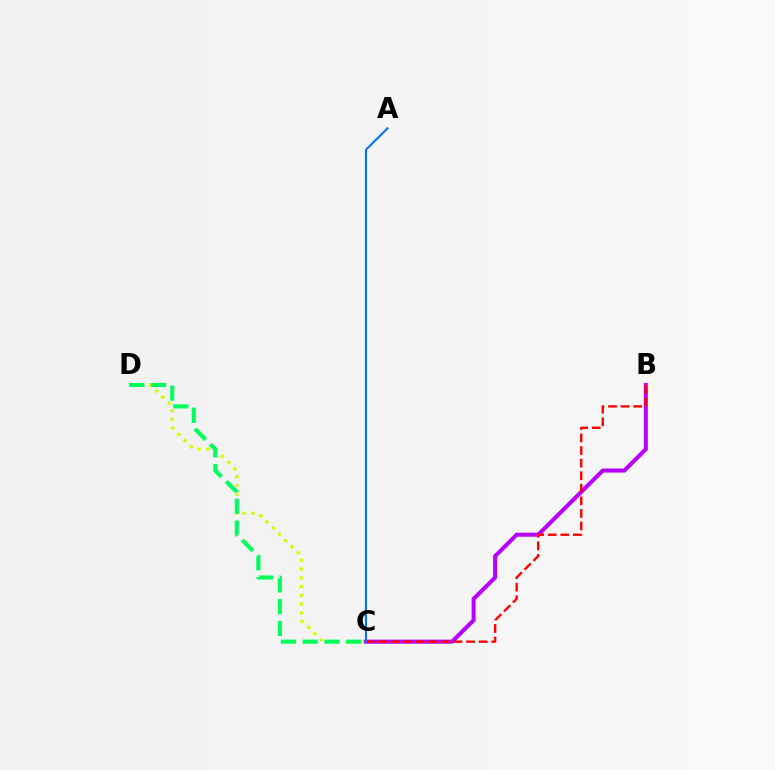{('C', 'D'): [{'color': '#d1ff00', 'line_style': 'dotted', 'thickness': 2.39}, {'color': '#00ff5c', 'line_style': 'dashed', 'thickness': 2.96}], ('B', 'C'): [{'color': '#b900ff', 'line_style': 'solid', 'thickness': 2.92}, {'color': '#ff0000', 'line_style': 'dashed', 'thickness': 1.71}], ('A', 'C'): [{'color': '#0074ff', 'line_style': 'solid', 'thickness': 1.51}]}